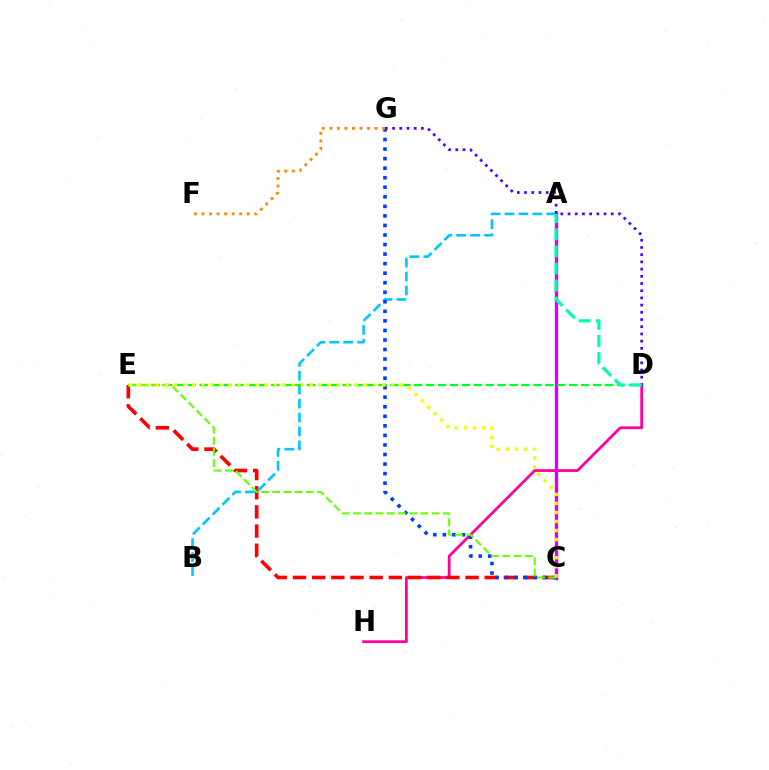{('D', 'H'): [{'color': '#ff00a0', 'line_style': 'solid', 'thickness': 1.99}], ('C', 'E'): [{'color': '#ff0000', 'line_style': 'dashed', 'thickness': 2.61}, {'color': '#66ff00', 'line_style': 'dashed', 'thickness': 1.52}, {'color': '#eeff00', 'line_style': 'dotted', 'thickness': 2.46}], ('A', 'C'): [{'color': '#d600ff', 'line_style': 'solid', 'thickness': 2.41}], ('A', 'B'): [{'color': '#00c7ff', 'line_style': 'dashed', 'thickness': 1.89}], ('C', 'G'): [{'color': '#003fff', 'line_style': 'dotted', 'thickness': 2.59}], ('D', 'G'): [{'color': '#4f00ff', 'line_style': 'dotted', 'thickness': 1.96}], ('F', 'G'): [{'color': '#ff8800', 'line_style': 'dotted', 'thickness': 2.05}], ('D', 'E'): [{'color': '#00ff27', 'line_style': 'dashed', 'thickness': 1.62}], ('A', 'D'): [{'color': '#00ffaf', 'line_style': 'dashed', 'thickness': 2.32}]}